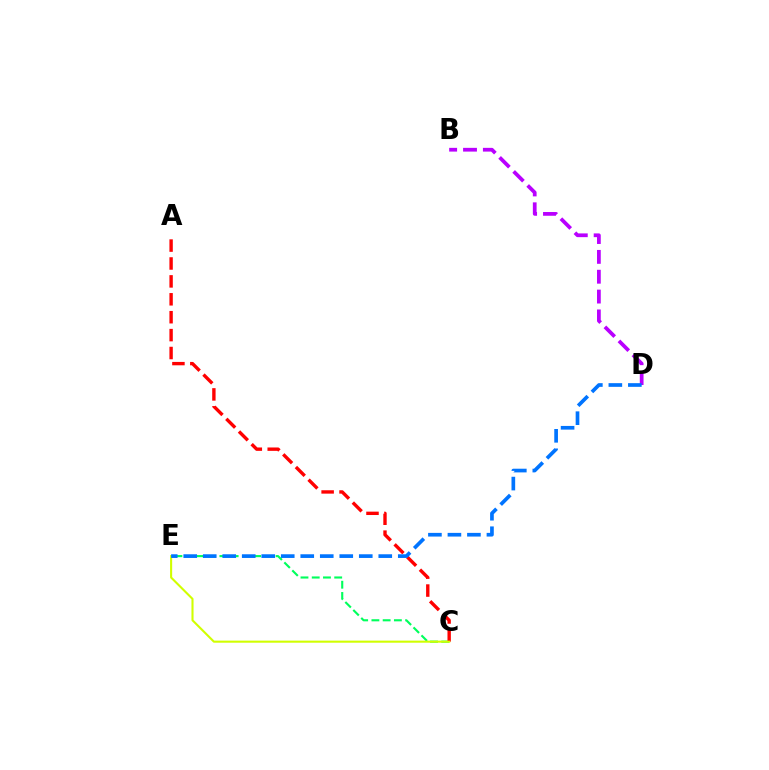{('C', 'E'): [{'color': '#00ff5c', 'line_style': 'dashed', 'thickness': 1.53}, {'color': '#d1ff00', 'line_style': 'solid', 'thickness': 1.51}], ('A', 'C'): [{'color': '#ff0000', 'line_style': 'dashed', 'thickness': 2.43}], ('B', 'D'): [{'color': '#b900ff', 'line_style': 'dashed', 'thickness': 2.7}], ('D', 'E'): [{'color': '#0074ff', 'line_style': 'dashed', 'thickness': 2.65}]}